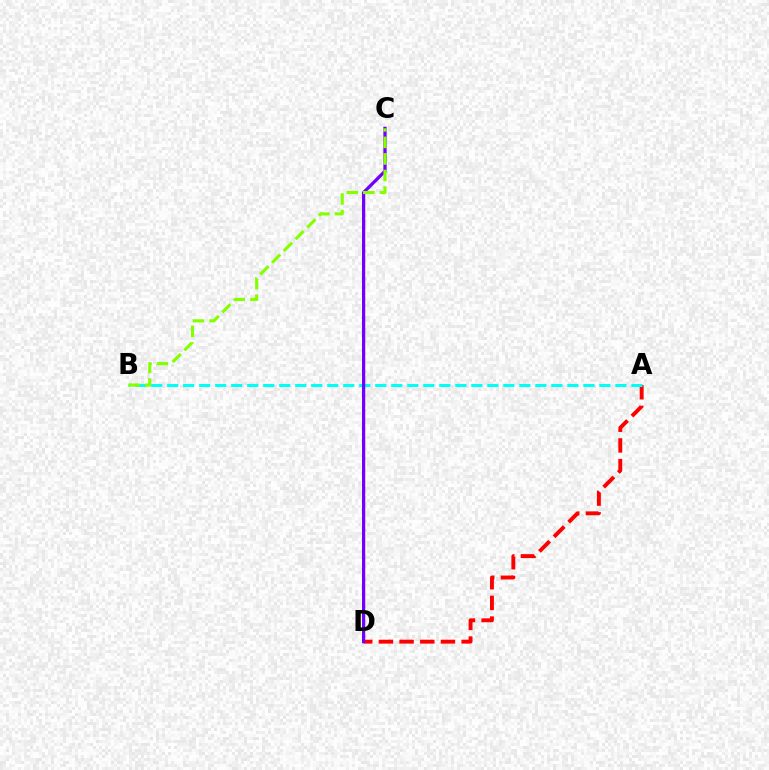{('A', 'D'): [{'color': '#ff0000', 'line_style': 'dashed', 'thickness': 2.81}], ('A', 'B'): [{'color': '#00fff6', 'line_style': 'dashed', 'thickness': 2.17}], ('C', 'D'): [{'color': '#7200ff', 'line_style': 'solid', 'thickness': 2.34}], ('B', 'C'): [{'color': '#84ff00', 'line_style': 'dashed', 'thickness': 2.25}]}